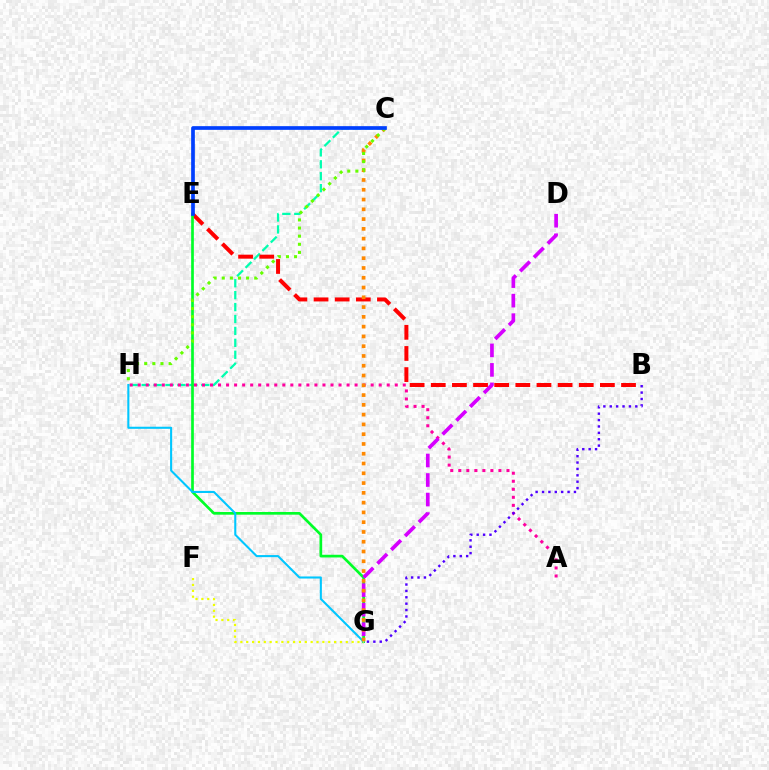{('C', 'H'): [{'color': '#00ffaf', 'line_style': 'dashed', 'thickness': 1.62}, {'color': '#66ff00', 'line_style': 'dotted', 'thickness': 2.21}], ('B', 'E'): [{'color': '#ff0000', 'line_style': 'dashed', 'thickness': 2.87}], ('A', 'H'): [{'color': '#ff00a0', 'line_style': 'dotted', 'thickness': 2.18}], ('E', 'G'): [{'color': '#00ff27', 'line_style': 'solid', 'thickness': 1.94}], ('B', 'G'): [{'color': '#4f00ff', 'line_style': 'dotted', 'thickness': 1.74}], ('D', 'G'): [{'color': '#d600ff', 'line_style': 'dashed', 'thickness': 2.65}], ('G', 'H'): [{'color': '#00c7ff', 'line_style': 'solid', 'thickness': 1.5}], ('C', 'G'): [{'color': '#ff8800', 'line_style': 'dotted', 'thickness': 2.66}], ('F', 'G'): [{'color': '#eeff00', 'line_style': 'dotted', 'thickness': 1.59}], ('C', 'E'): [{'color': '#003fff', 'line_style': 'solid', 'thickness': 2.66}]}